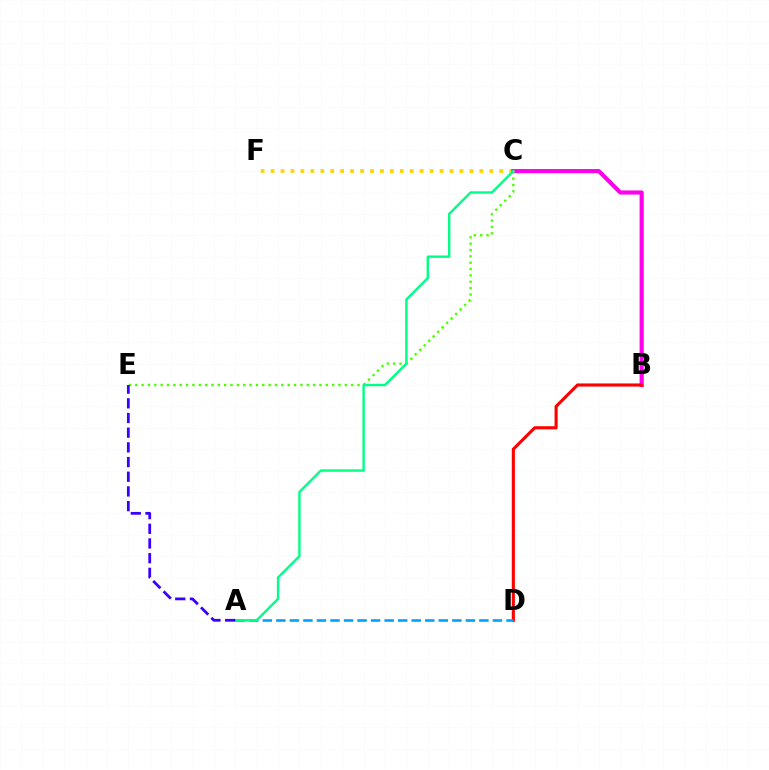{('C', 'F'): [{'color': '#ffd500', 'line_style': 'dotted', 'thickness': 2.7}], ('B', 'C'): [{'color': '#ff00ed', 'line_style': 'solid', 'thickness': 2.98}], ('C', 'E'): [{'color': '#4fff00', 'line_style': 'dotted', 'thickness': 1.73}], ('B', 'D'): [{'color': '#ff0000', 'line_style': 'solid', 'thickness': 2.24}], ('A', 'D'): [{'color': '#009eff', 'line_style': 'dashed', 'thickness': 1.84}], ('A', 'C'): [{'color': '#00ff86', 'line_style': 'solid', 'thickness': 1.74}], ('A', 'E'): [{'color': '#3700ff', 'line_style': 'dashed', 'thickness': 2.0}]}